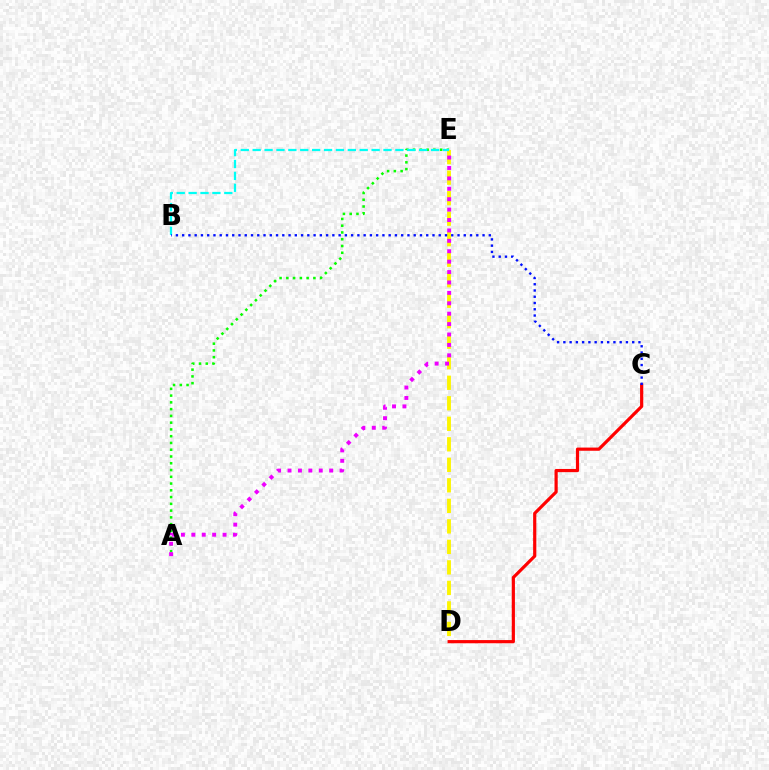{('A', 'E'): [{'color': '#08ff00', 'line_style': 'dotted', 'thickness': 1.84}, {'color': '#ee00ff', 'line_style': 'dotted', 'thickness': 2.83}], ('D', 'E'): [{'color': '#fcf500', 'line_style': 'dashed', 'thickness': 2.79}], ('B', 'E'): [{'color': '#00fff6', 'line_style': 'dashed', 'thickness': 1.62}], ('C', 'D'): [{'color': '#ff0000', 'line_style': 'solid', 'thickness': 2.3}], ('B', 'C'): [{'color': '#0010ff', 'line_style': 'dotted', 'thickness': 1.7}]}